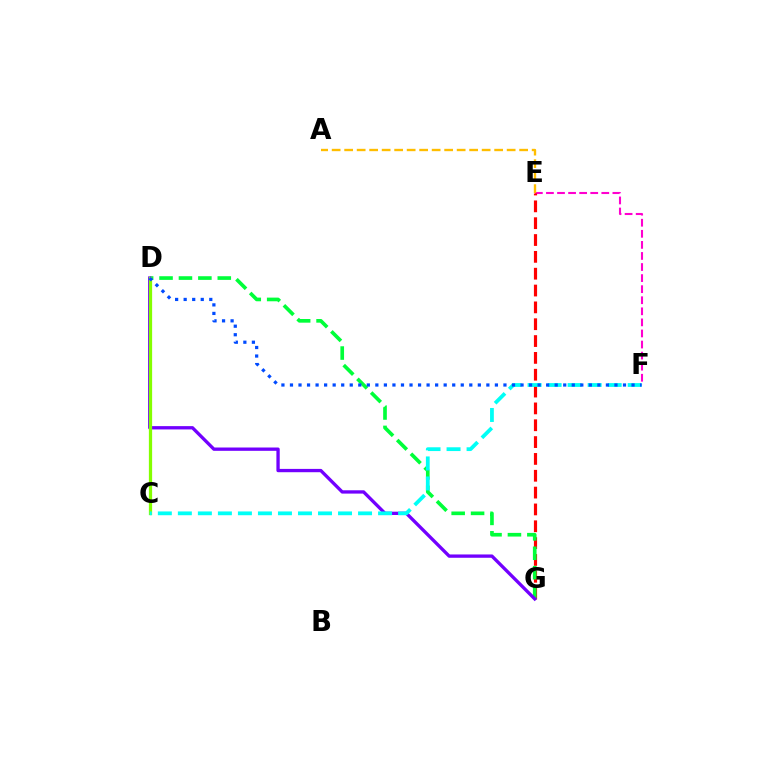{('E', 'F'): [{'color': '#ff00cf', 'line_style': 'dashed', 'thickness': 1.5}], ('E', 'G'): [{'color': '#ff0000', 'line_style': 'dashed', 'thickness': 2.29}], ('A', 'E'): [{'color': '#ffbd00', 'line_style': 'dashed', 'thickness': 1.7}], ('D', 'G'): [{'color': '#00ff39', 'line_style': 'dashed', 'thickness': 2.64}, {'color': '#7200ff', 'line_style': 'solid', 'thickness': 2.39}], ('C', 'D'): [{'color': '#84ff00', 'line_style': 'solid', 'thickness': 2.34}], ('C', 'F'): [{'color': '#00fff6', 'line_style': 'dashed', 'thickness': 2.72}], ('D', 'F'): [{'color': '#004bff', 'line_style': 'dotted', 'thickness': 2.32}]}